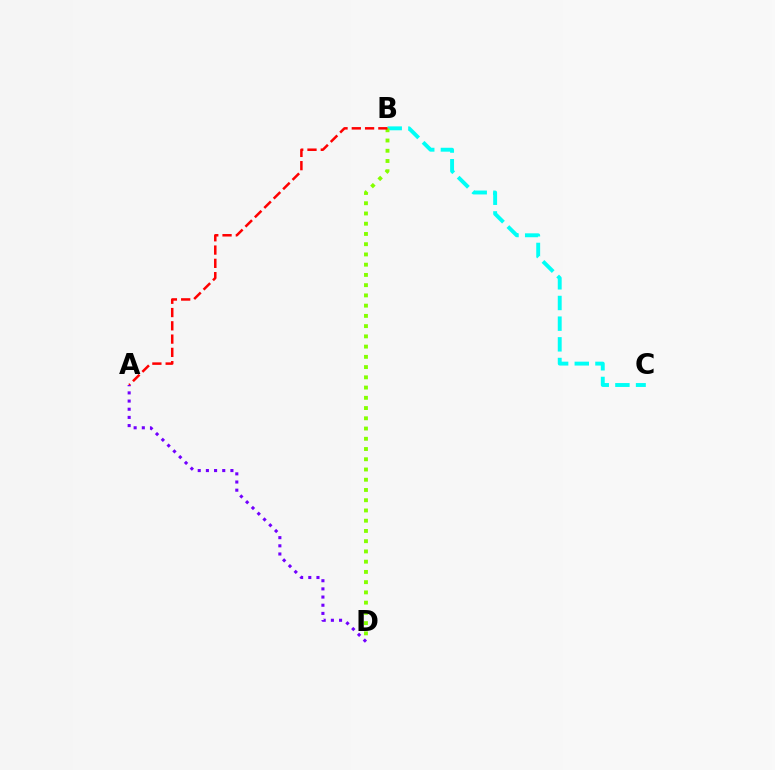{('B', 'C'): [{'color': '#00fff6', 'line_style': 'dashed', 'thickness': 2.81}], ('B', 'D'): [{'color': '#84ff00', 'line_style': 'dotted', 'thickness': 2.78}], ('A', 'B'): [{'color': '#ff0000', 'line_style': 'dashed', 'thickness': 1.8}], ('A', 'D'): [{'color': '#7200ff', 'line_style': 'dotted', 'thickness': 2.22}]}